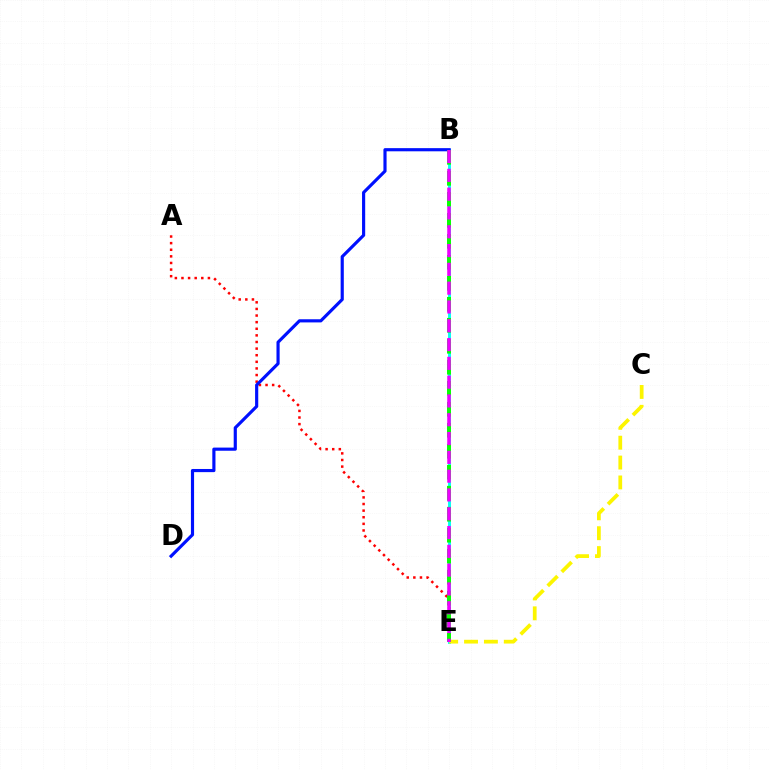{('B', 'E'): [{'color': '#00fff6', 'line_style': 'solid', 'thickness': 2.1}, {'color': '#08ff00', 'line_style': 'dashed', 'thickness': 2.85}, {'color': '#ee00ff', 'line_style': 'dashed', 'thickness': 2.55}], ('C', 'E'): [{'color': '#fcf500', 'line_style': 'dashed', 'thickness': 2.7}], ('A', 'E'): [{'color': '#ff0000', 'line_style': 'dotted', 'thickness': 1.8}], ('B', 'D'): [{'color': '#0010ff', 'line_style': 'solid', 'thickness': 2.27}]}